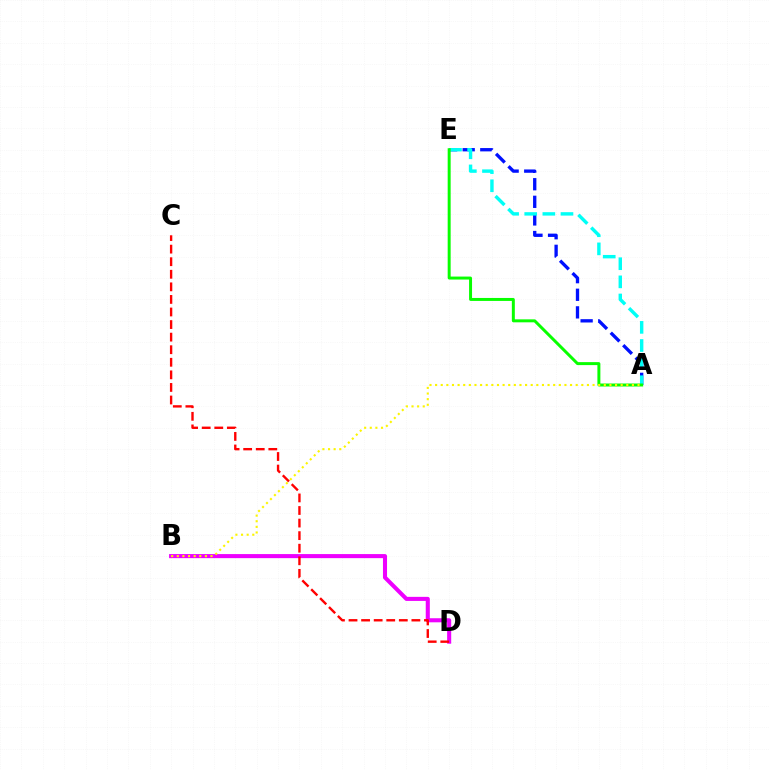{('B', 'D'): [{'color': '#ee00ff', 'line_style': 'solid', 'thickness': 2.93}], ('A', 'E'): [{'color': '#0010ff', 'line_style': 'dashed', 'thickness': 2.39}, {'color': '#00fff6', 'line_style': 'dashed', 'thickness': 2.46}, {'color': '#08ff00', 'line_style': 'solid', 'thickness': 2.14}], ('A', 'B'): [{'color': '#fcf500', 'line_style': 'dotted', 'thickness': 1.53}], ('C', 'D'): [{'color': '#ff0000', 'line_style': 'dashed', 'thickness': 1.71}]}